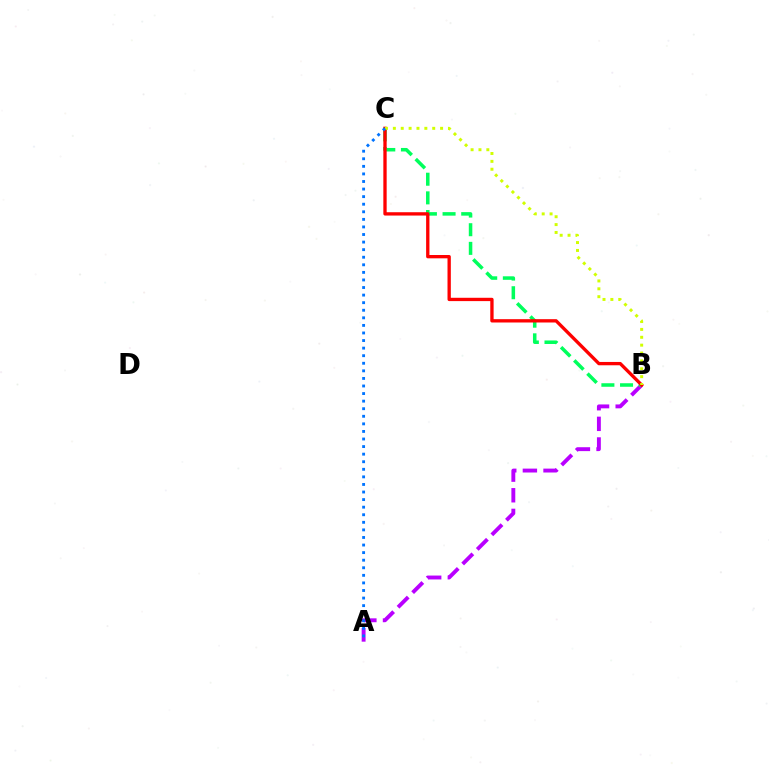{('A', 'B'): [{'color': '#b900ff', 'line_style': 'dashed', 'thickness': 2.8}], ('B', 'C'): [{'color': '#00ff5c', 'line_style': 'dashed', 'thickness': 2.53}, {'color': '#ff0000', 'line_style': 'solid', 'thickness': 2.39}, {'color': '#d1ff00', 'line_style': 'dotted', 'thickness': 2.14}], ('A', 'C'): [{'color': '#0074ff', 'line_style': 'dotted', 'thickness': 2.06}]}